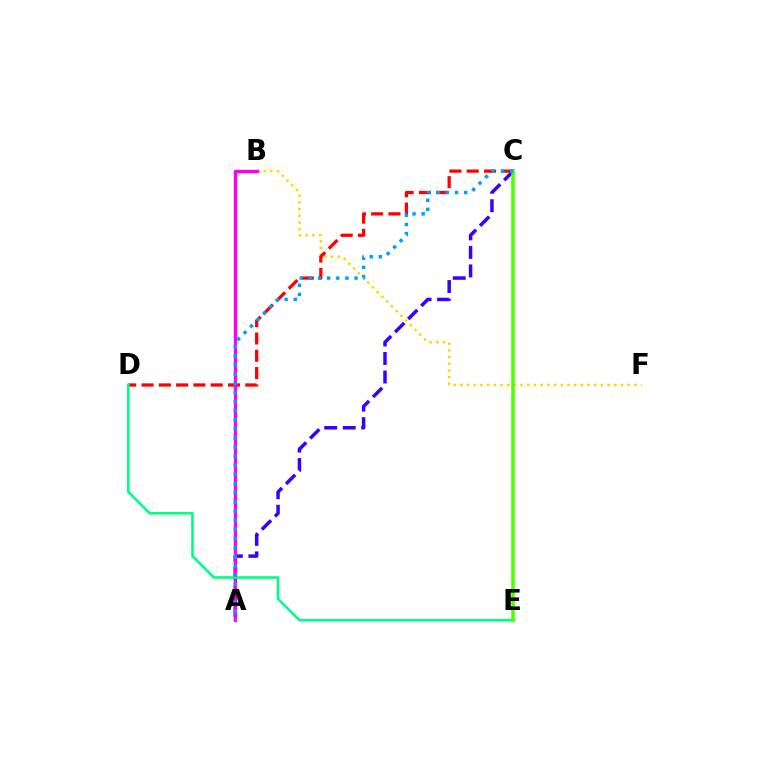{('B', 'F'): [{'color': '#ffd500', 'line_style': 'dotted', 'thickness': 1.82}], ('C', 'D'): [{'color': '#ff0000', 'line_style': 'dashed', 'thickness': 2.35}], ('A', 'C'): [{'color': '#3700ff', 'line_style': 'dashed', 'thickness': 2.51}, {'color': '#009eff', 'line_style': 'dotted', 'thickness': 2.48}], ('A', 'B'): [{'color': '#ff00ed', 'line_style': 'solid', 'thickness': 2.42}], ('D', 'E'): [{'color': '#00ff86', 'line_style': 'solid', 'thickness': 1.89}], ('C', 'E'): [{'color': '#4fff00', 'line_style': 'solid', 'thickness': 2.56}]}